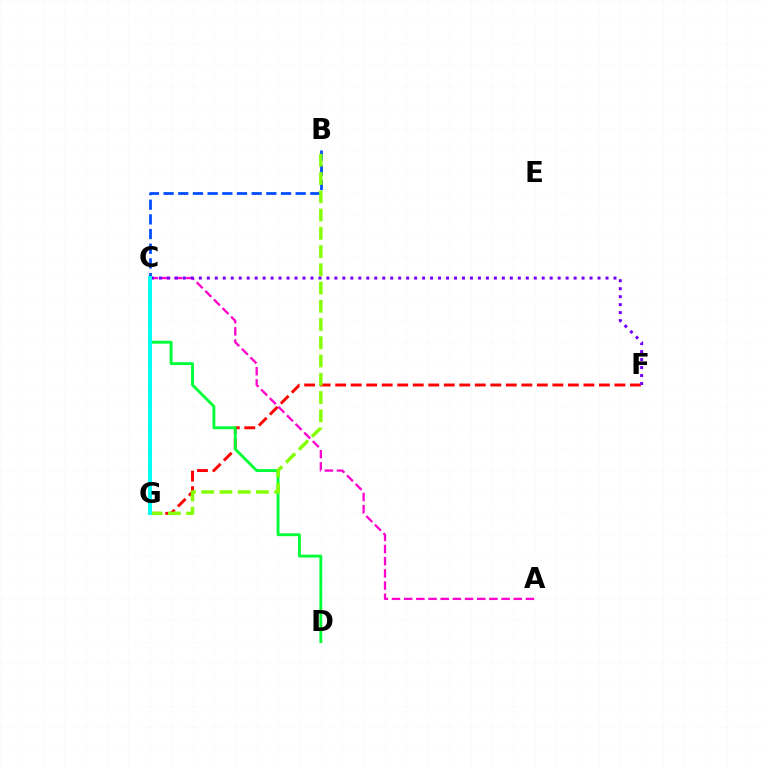{('B', 'G'): [{'color': '#004bff', 'line_style': 'dashed', 'thickness': 1.99}, {'color': '#84ff00', 'line_style': 'dashed', 'thickness': 2.48}], ('A', 'C'): [{'color': '#ff00cf', 'line_style': 'dashed', 'thickness': 1.65}], ('F', 'G'): [{'color': '#ff0000', 'line_style': 'dashed', 'thickness': 2.11}], ('C', 'D'): [{'color': '#00ff39', 'line_style': 'solid', 'thickness': 2.08}], ('C', 'F'): [{'color': '#7200ff', 'line_style': 'dotted', 'thickness': 2.17}], ('C', 'G'): [{'color': '#ffbd00', 'line_style': 'dashed', 'thickness': 2.75}, {'color': '#00fff6', 'line_style': 'solid', 'thickness': 2.82}]}